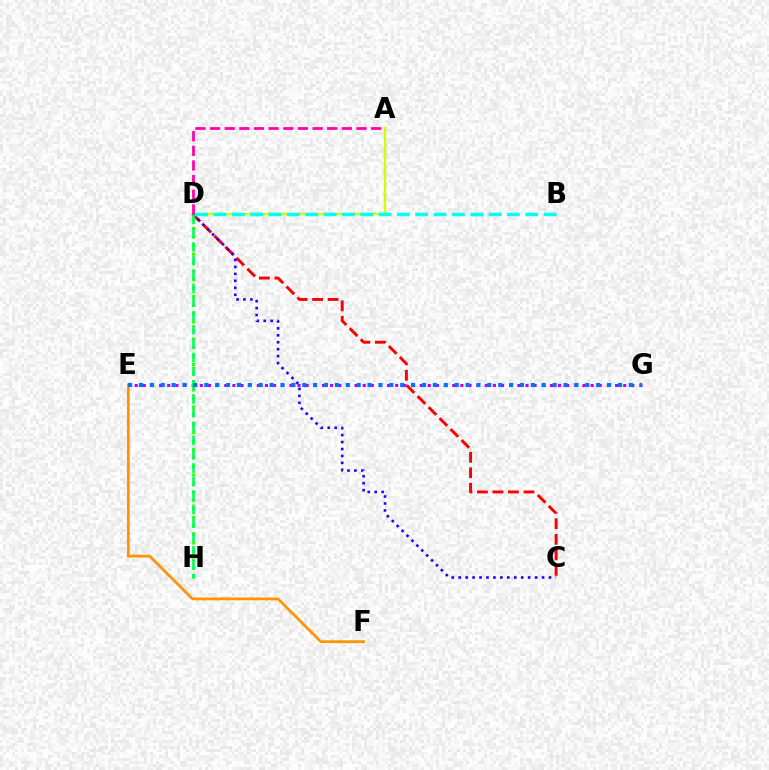{('C', 'D'): [{'color': '#ff0000', 'line_style': 'dashed', 'thickness': 2.11}, {'color': '#2500ff', 'line_style': 'dotted', 'thickness': 1.89}], ('A', 'D'): [{'color': '#d1ff00', 'line_style': 'solid', 'thickness': 1.71}, {'color': '#ff00ac', 'line_style': 'dashed', 'thickness': 1.99}], ('E', 'G'): [{'color': '#b900ff', 'line_style': 'dotted', 'thickness': 2.21}, {'color': '#0074ff', 'line_style': 'dotted', 'thickness': 2.96}], ('D', 'H'): [{'color': '#3dff00', 'line_style': 'dotted', 'thickness': 2.31}, {'color': '#00ff5c', 'line_style': 'dashed', 'thickness': 1.88}], ('E', 'F'): [{'color': '#ff9400', 'line_style': 'solid', 'thickness': 2.0}], ('B', 'D'): [{'color': '#00fff6', 'line_style': 'dashed', 'thickness': 2.49}]}